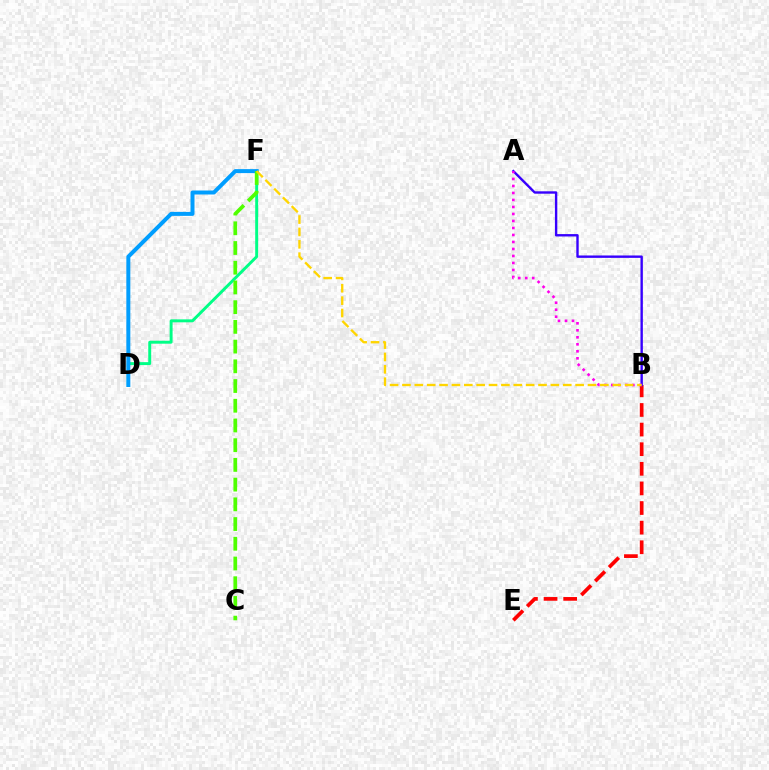{('D', 'F'): [{'color': '#00ff86', 'line_style': 'solid', 'thickness': 2.12}, {'color': '#009eff', 'line_style': 'solid', 'thickness': 2.87}], ('B', 'E'): [{'color': '#ff0000', 'line_style': 'dashed', 'thickness': 2.66}], ('C', 'F'): [{'color': '#4fff00', 'line_style': 'dashed', 'thickness': 2.68}], ('A', 'B'): [{'color': '#3700ff', 'line_style': 'solid', 'thickness': 1.72}, {'color': '#ff00ed', 'line_style': 'dotted', 'thickness': 1.9}], ('B', 'F'): [{'color': '#ffd500', 'line_style': 'dashed', 'thickness': 1.68}]}